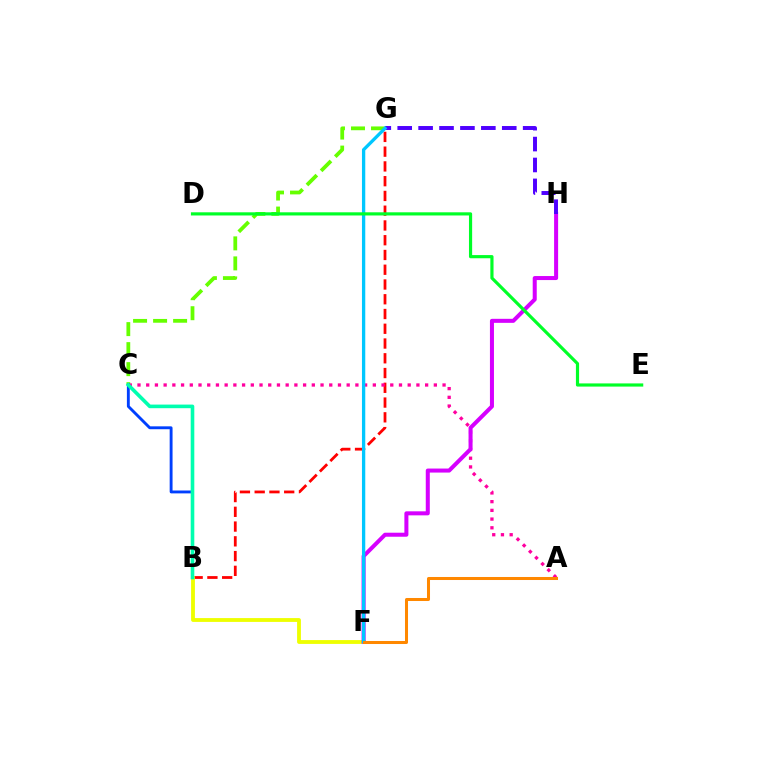{('C', 'G'): [{'color': '#66ff00', 'line_style': 'dashed', 'thickness': 2.72}], ('B', 'G'): [{'color': '#ff0000', 'line_style': 'dashed', 'thickness': 2.0}], ('A', 'C'): [{'color': '#ff00a0', 'line_style': 'dotted', 'thickness': 2.37}], ('B', 'F'): [{'color': '#eeff00', 'line_style': 'solid', 'thickness': 2.75}], ('F', 'H'): [{'color': '#d600ff', 'line_style': 'solid', 'thickness': 2.9}], ('G', 'H'): [{'color': '#4f00ff', 'line_style': 'dashed', 'thickness': 2.84}], ('F', 'G'): [{'color': '#00c7ff', 'line_style': 'solid', 'thickness': 2.38}], ('B', 'C'): [{'color': '#003fff', 'line_style': 'solid', 'thickness': 2.07}, {'color': '#00ffaf', 'line_style': 'solid', 'thickness': 2.6}], ('D', 'E'): [{'color': '#00ff27', 'line_style': 'solid', 'thickness': 2.28}], ('A', 'F'): [{'color': '#ff8800', 'line_style': 'solid', 'thickness': 2.18}]}